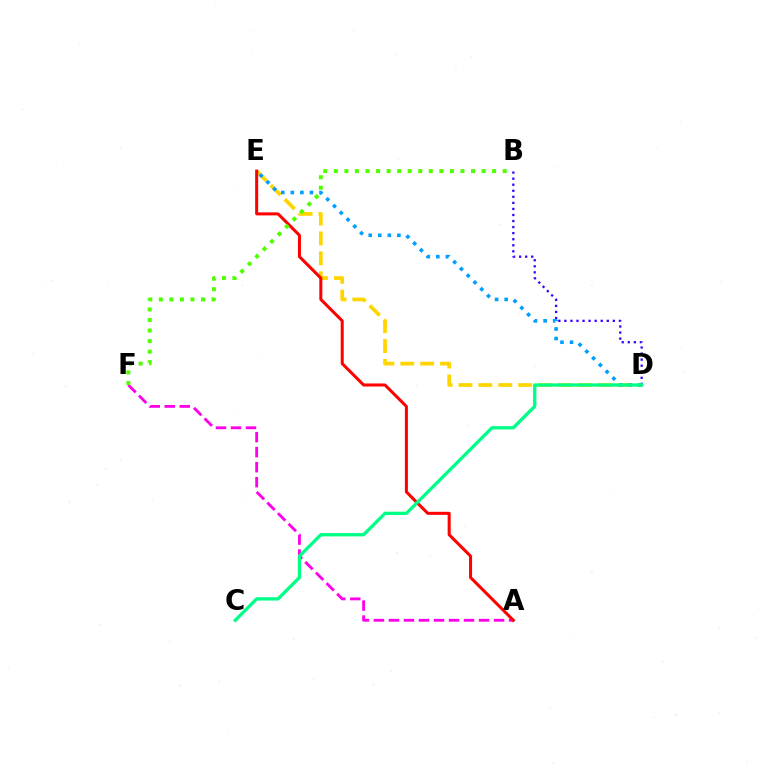{('A', 'F'): [{'color': '#ff00ed', 'line_style': 'dashed', 'thickness': 2.04}], ('B', 'D'): [{'color': '#3700ff', 'line_style': 'dotted', 'thickness': 1.65}], ('D', 'E'): [{'color': '#ffd500', 'line_style': 'dashed', 'thickness': 2.7}, {'color': '#009eff', 'line_style': 'dotted', 'thickness': 2.6}], ('A', 'E'): [{'color': '#ff0000', 'line_style': 'solid', 'thickness': 2.18}], ('C', 'D'): [{'color': '#00ff86', 'line_style': 'solid', 'thickness': 2.38}], ('B', 'F'): [{'color': '#4fff00', 'line_style': 'dotted', 'thickness': 2.87}]}